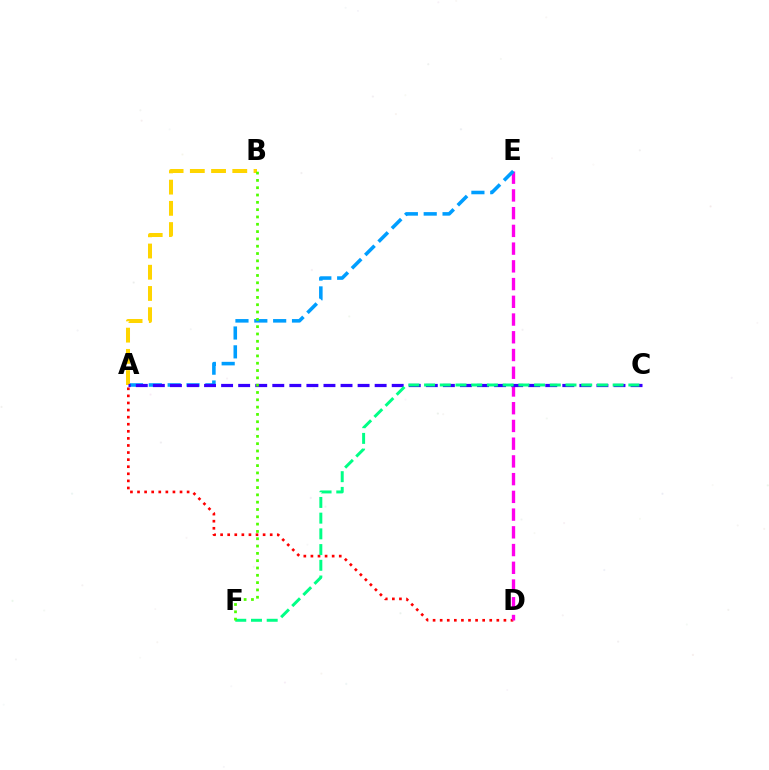{('A', 'D'): [{'color': '#ff0000', 'line_style': 'dotted', 'thickness': 1.92}], ('D', 'E'): [{'color': '#ff00ed', 'line_style': 'dashed', 'thickness': 2.41}], ('A', 'E'): [{'color': '#009eff', 'line_style': 'dashed', 'thickness': 2.56}], ('A', 'B'): [{'color': '#ffd500', 'line_style': 'dashed', 'thickness': 2.88}], ('A', 'C'): [{'color': '#3700ff', 'line_style': 'dashed', 'thickness': 2.32}], ('C', 'F'): [{'color': '#00ff86', 'line_style': 'dashed', 'thickness': 2.13}], ('B', 'F'): [{'color': '#4fff00', 'line_style': 'dotted', 'thickness': 1.99}]}